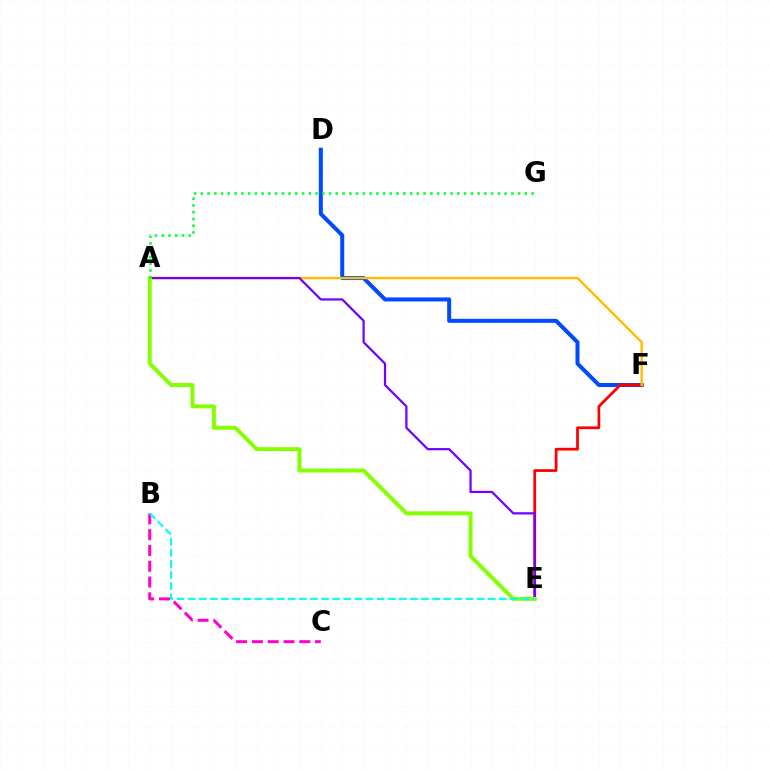{('D', 'F'): [{'color': '#004bff', 'line_style': 'solid', 'thickness': 2.9}], ('E', 'F'): [{'color': '#ff0000', 'line_style': 'solid', 'thickness': 1.98}], ('A', 'F'): [{'color': '#ffbd00', 'line_style': 'solid', 'thickness': 1.73}], ('A', 'E'): [{'color': '#7200ff', 'line_style': 'solid', 'thickness': 1.6}, {'color': '#84ff00', 'line_style': 'solid', 'thickness': 2.85}], ('B', 'C'): [{'color': '#ff00cf', 'line_style': 'dashed', 'thickness': 2.15}], ('A', 'G'): [{'color': '#00ff39', 'line_style': 'dotted', 'thickness': 1.83}], ('B', 'E'): [{'color': '#00fff6', 'line_style': 'dashed', 'thickness': 1.51}]}